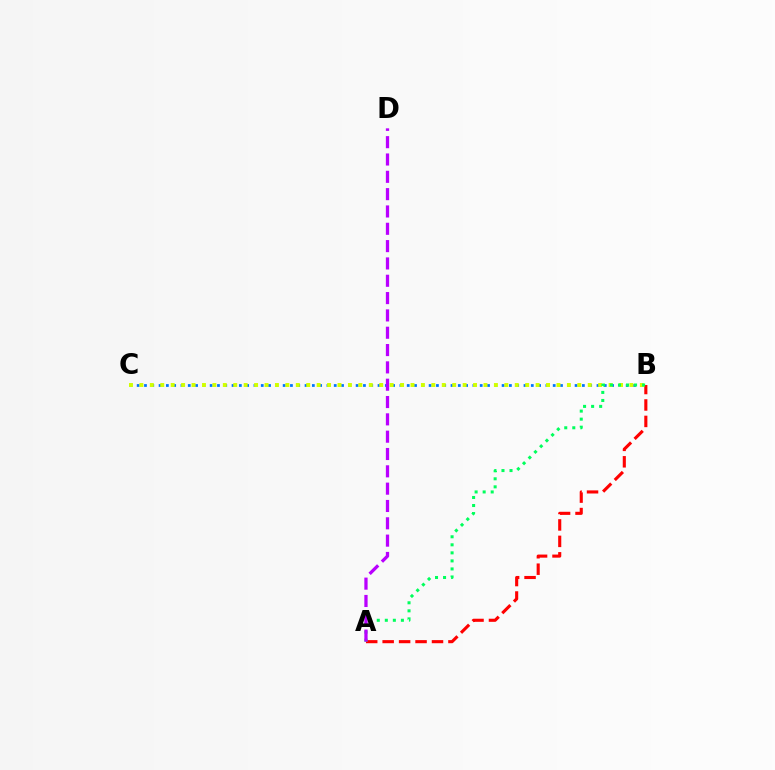{('B', 'C'): [{'color': '#0074ff', 'line_style': 'dotted', 'thickness': 1.98}, {'color': '#d1ff00', 'line_style': 'dotted', 'thickness': 2.83}], ('A', 'B'): [{'color': '#ff0000', 'line_style': 'dashed', 'thickness': 2.23}, {'color': '#00ff5c', 'line_style': 'dotted', 'thickness': 2.18}], ('A', 'D'): [{'color': '#b900ff', 'line_style': 'dashed', 'thickness': 2.35}]}